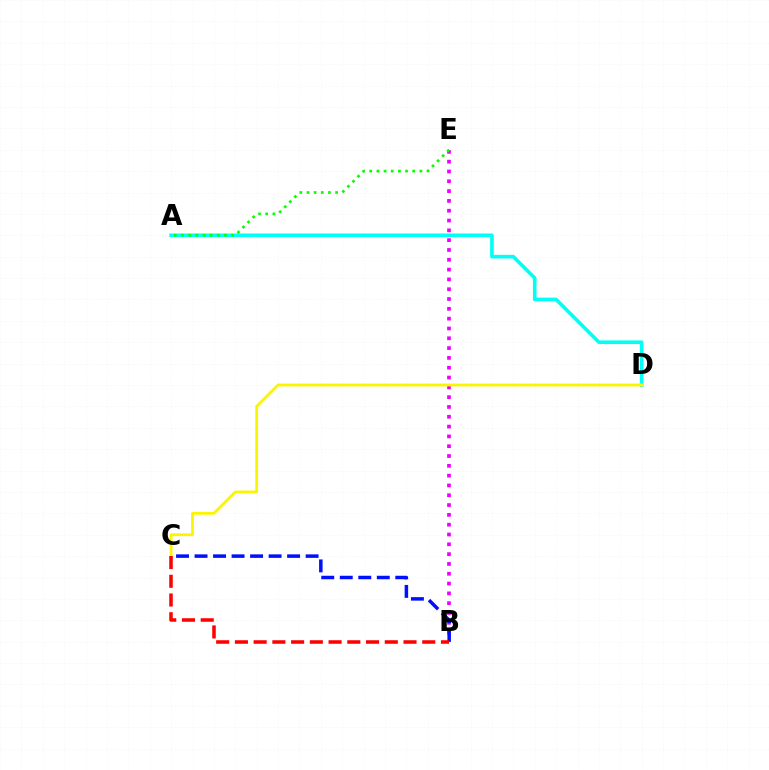{('B', 'E'): [{'color': '#ee00ff', 'line_style': 'dotted', 'thickness': 2.67}], ('A', 'D'): [{'color': '#00fff6', 'line_style': 'solid', 'thickness': 2.61}], ('B', 'C'): [{'color': '#0010ff', 'line_style': 'dashed', 'thickness': 2.51}, {'color': '#ff0000', 'line_style': 'dashed', 'thickness': 2.54}], ('C', 'D'): [{'color': '#fcf500', 'line_style': 'solid', 'thickness': 2.03}], ('A', 'E'): [{'color': '#08ff00', 'line_style': 'dotted', 'thickness': 1.95}]}